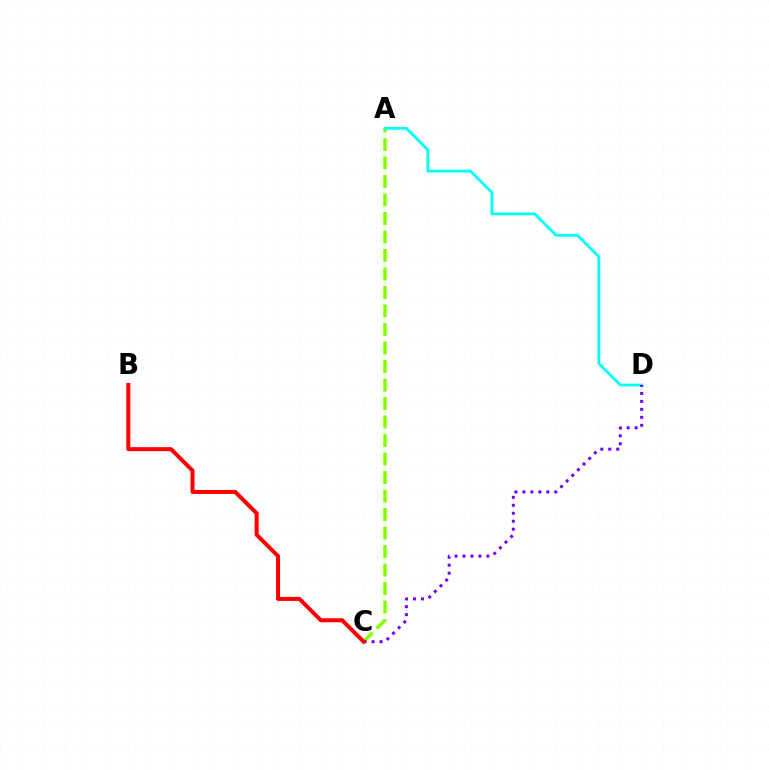{('A', 'C'): [{'color': '#84ff00', 'line_style': 'dashed', 'thickness': 2.51}], ('A', 'D'): [{'color': '#00fff6', 'line_style': 'solid', 'thickness': 2.0}], ('C', 'D'): [{'color': '#7200ff', 'line_style': 'dotted', 'thickness': 2.16}], ('B', 'C'): [{'color': '#ff0000', 'line_style': 'solid', 'thickness': 2.89}]}